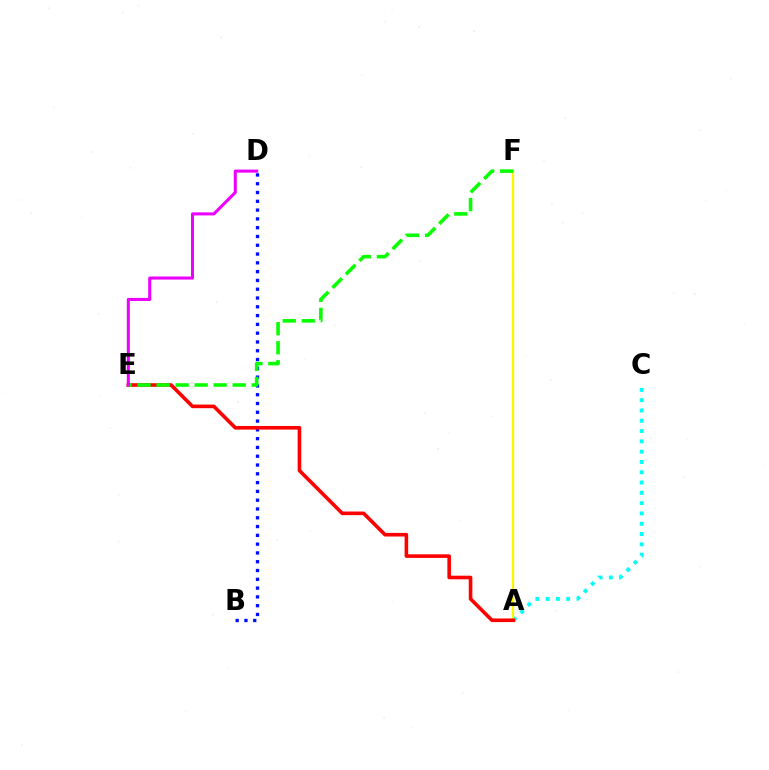{('B', 'D'): [{'color': '#0010ff', 'line_style': 'dotted', 'thickness': 2.39}], ('A', 'C'): [{'color': '#00fff6', 'line_style': 'dotted', 'thickness': 2.8}], ('A', 'F'): [{'color': '#fcf500', 'line_style': 'solid', 'thickness': 1.67}], ('A', 'E'): [{'color': '#ff0000', 'line_style': 'solid', 'thickness': 2.6}], ('E', 'F'): [{'color': '#08ff00', 'line_style': 'dashed', 'thickness': 2.59}], ('D', 'E'): [{'color': '#ee00ff', 'line_style': 'solid', 'thickness': 2.2}]}